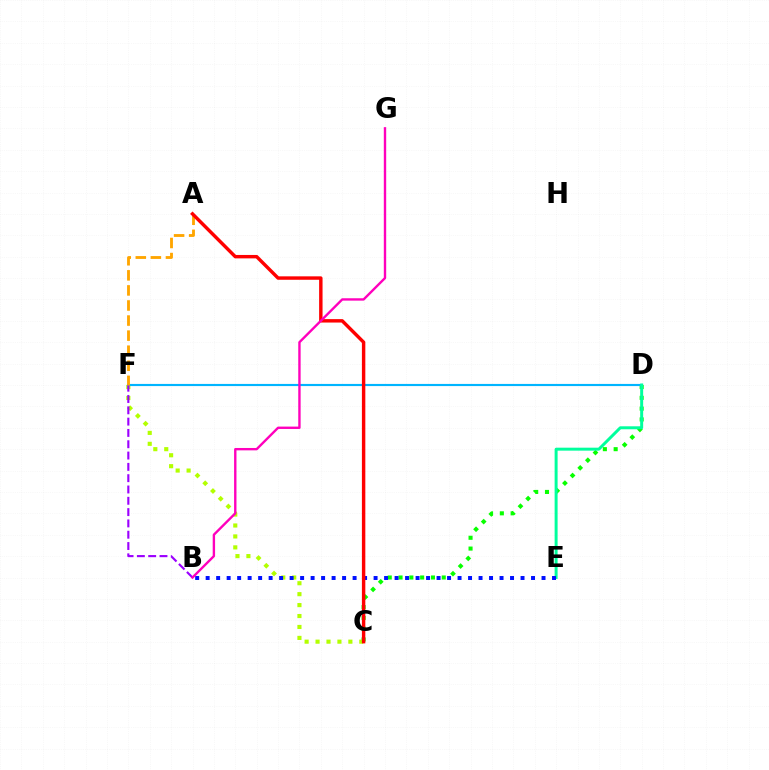{('C', 'D'): [{'color': '#08ff00', 'line_style': 'dotted', 'thickness': 2.93}], ('C', 'F'): [{'color': '#b3ff00', 'line_style': 'dotted', 'thickness': 2.97}], ('D', 'F'): [{'color': '#00b5ff', 'line_style': 'solid', 'thickness': 1.54}], ('D', 'E'): [{'color': '#00ff9d', 'line_style': 'solid', 'thickness': 2.14}], ('B', 'E'): [{'color': '#0010ff', 'line_style': 'dotted', 'thickness': 2.85}], ('B', 'F'): [{'color': '#9b00ff', 'line_style': 'dashed', 'thickness': 1.54}], ('A', 'F'): [{'color': '#ffa500', 'line_style': 'dashed', 'thickness': 2.05}], ('A', 'C'): [{'color': '#ff0000', 'line_style': 'solid', 'thickness': 2.47}], ('B', 'G'): [{'color': '#ff00bd', 'line_style': 'solid', 'thickness': 1.71}]}